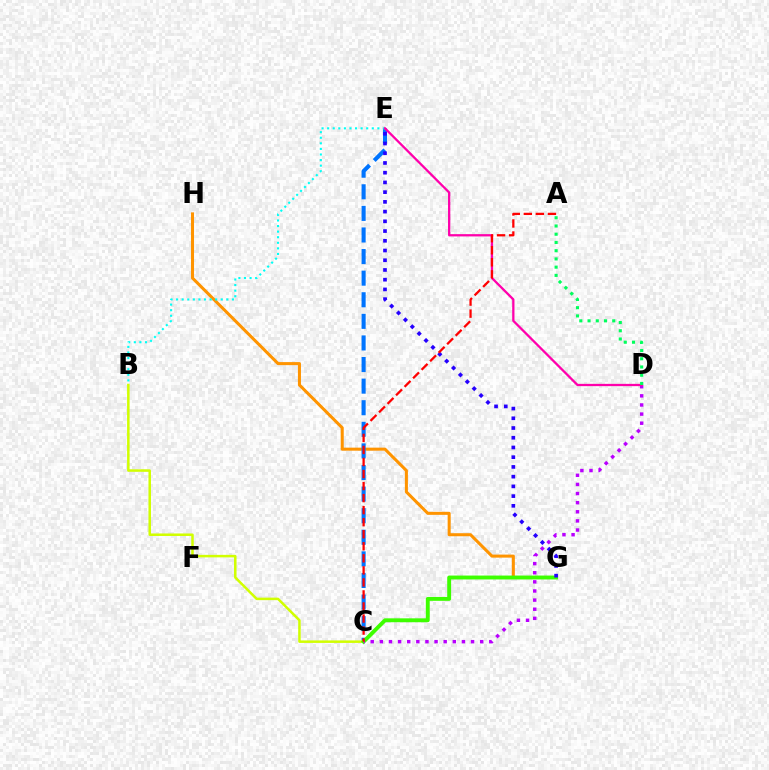{('G', 'H'): [{'color': '#ff9400', 'line_style': 'solid', 'thickness': 2.19}], ('C', 'E'): [{'color': '#0074ff', 'line_style': 'dashed', 'thickness': 2.93}], ('B', 'E'): [{'color': '#00fff6', 'line_style': 'dotted', 'thickness': 1.52}], ('B', 'C'): [{'color': '#d1ff00', 'line_style': 'solid', 'thickness': 1.81}], ('C', 'G'): [{'color': '#3dff00', 'line_style': 'solid', 'thickness': 2.8}], ('C', 'D'): [{'color': '#b900ff', 'line_style': 'dotted', 'thickness': 2.48}], ('D', 'E'): [{'color': '#ff00ac', 'line_style': 'solid', 'thickness': 1.64}], ('A', 'D'): [{'color': '#00ff5c', 'line_style': 'dotted', 'thickness': 2.24}], ('E', 'G'): [{'color': '#2500ff', 'line_style': 'dotted', 'thickness': 2.64}], ('A', 'C'): [{'color': '#ff0000', 'line_style': 'dashed', 'thickness': 1.64}]}